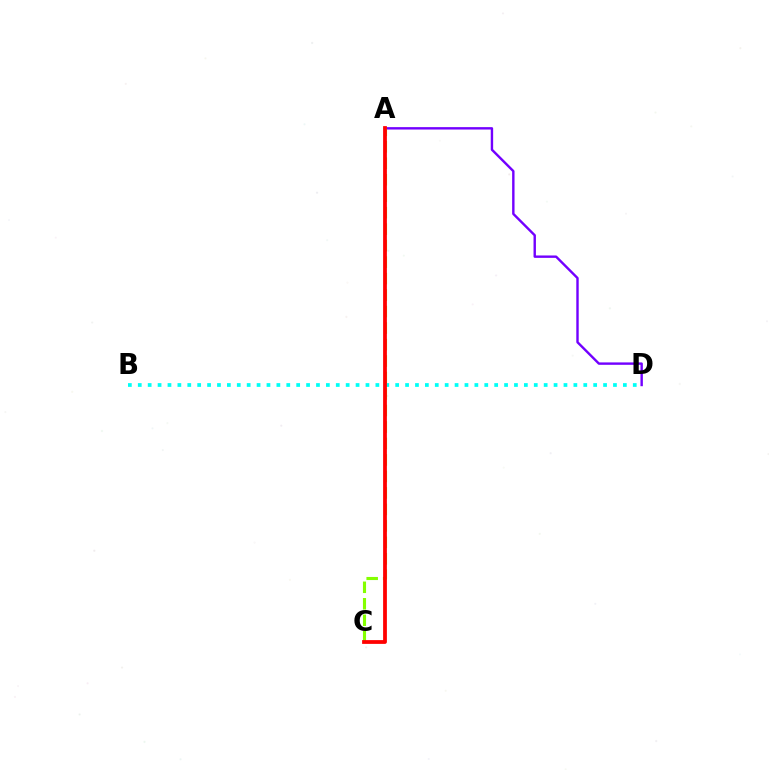{('B', 'D'): [{'color': '#00fff6', 'line_style': 'dotted', 'thickness': 2.69}], ('A', 'D'): [{'color': '#7200ff', 'line_style': 'solid', 'thickness': 1.73}], ('A', 'C'): [{'color': '#84ff00', 'line_style': 'dashed', 'thickness': 2.24}, {'color': '#ff0000', 'line_style': 'solid', 'thickness': 2.72}]}